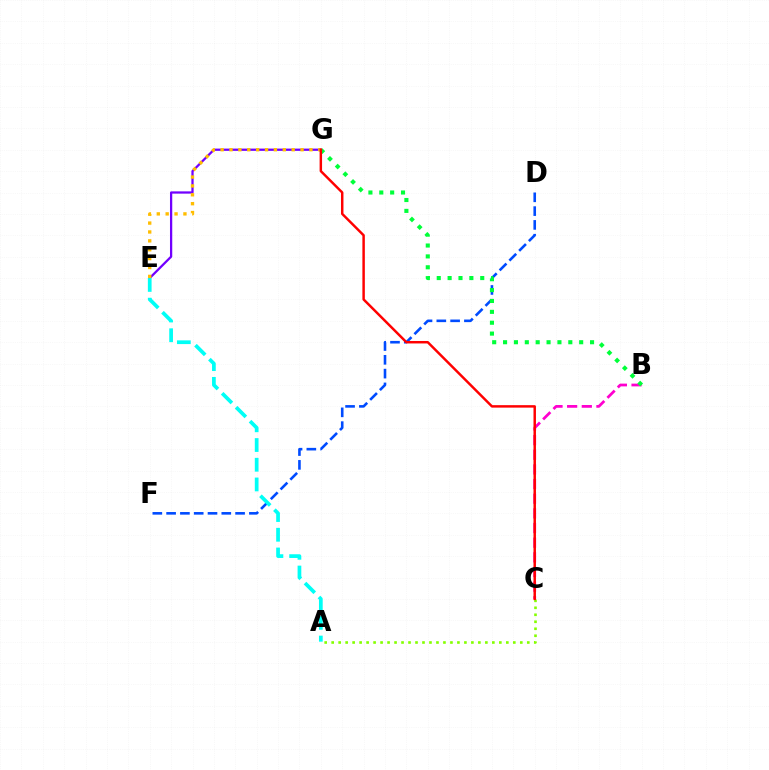{('E', 'G'): [{'color': '#7200ff', 'line_style': 'solid', 'thickness': 1.63}, {'color': '#ffbd00', 'line_style': 'dotted', 'thickness': 2.41}], ('D', 'F'): [{'color': '#004bff', 'line_style': 'dashed', 'thickness': 1.87}], ('A', 'C'): [{'color': '#84ff00', 'line_style': 'dotted', 'thickness': 1.9}], ('B', 'C'): [{'color': '#ff00cf', 'line_style': 'dashed', 'thickness': 1.99}], ('A', 'E'): [{'color': '#00fff6', 'line_style': 'dashed', 'thickness': 2.68}], ('B', 'G'): [{'color': '#00ff39', 'line_style': 'dotted', 'thickness': 2.95}], ('C', 'G'): [{'color': '#ff0000', 'line_style': 'solid', 'thickness': 1.78}]}